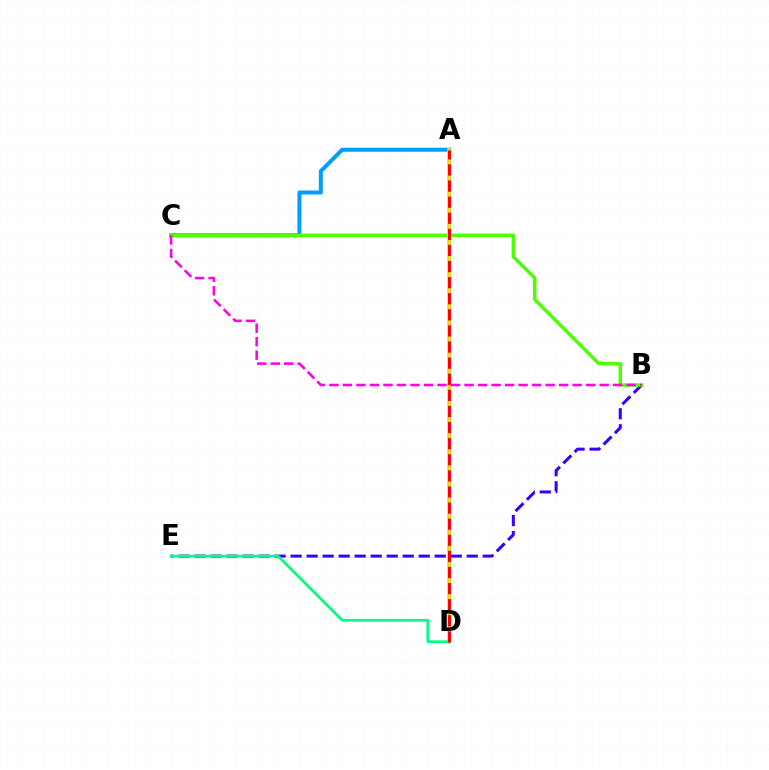{('B', 'E'): [{'color': '#3700ff', 'line_style': 'dashed', 'thickness': 2.18}], ('A', 'C'): [{'color': '#009eff', 'line_style': 'solid', 'thickness': 2.88}], ('B', 'C'): [{'color': '#4fff00', 'line_style': 'solid', 'thickness': 2.5}, {'color': '#ff00ed', 'line_style': 'dashed', 'thickness': 1.84}], ('A', 'D'): [{'color': '#ffd500', 'line_style': 'solid', 'thickness': 2.58}, {'color': '#ff0000', 'line_style': 'dashed', 'thickness': 2.19}], ('D', 'E'): [{'color': '#00ff86', 'line_style': 'solid', 'thickness': 1.96}]}